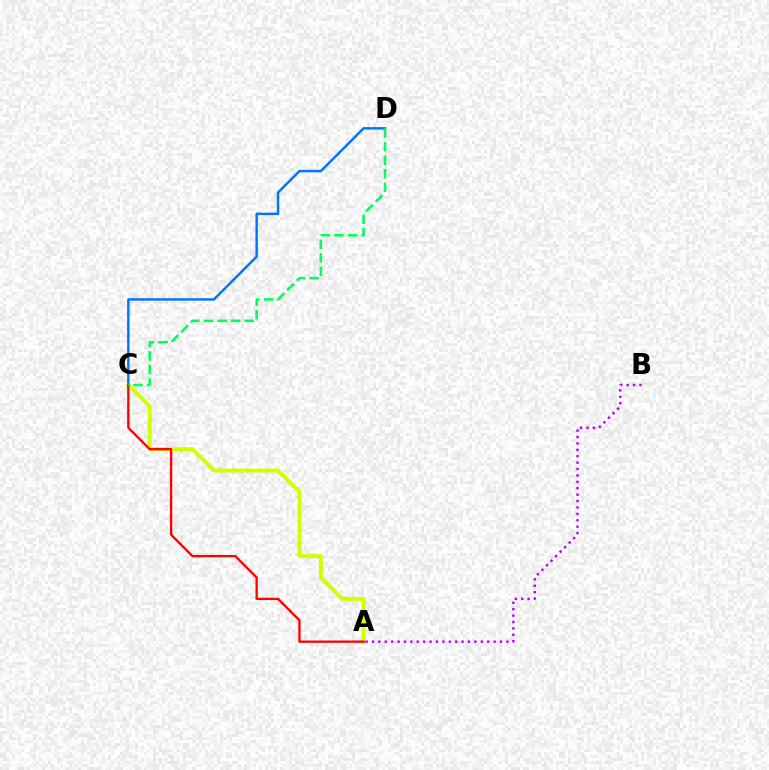{('A', 'C'): [{'color': '#d1ff00', 'line_style': 'solid', 'thickness': 2.85}, {'color': '#ff0000', 'line_style': 'solid', 'thickness': 1.66}], ('C', 'D'): [{'color': '#0074ff', 'line_style': 'solid', 'thickness': 1.75}, {'color': '#00ff5c', 'line_style': 'dashed', 'thickness': 1.84}], ('A', 'B'): [{'color': '#b900ff', 'line_style': 'dotted', 'thickness': 1.74}]}